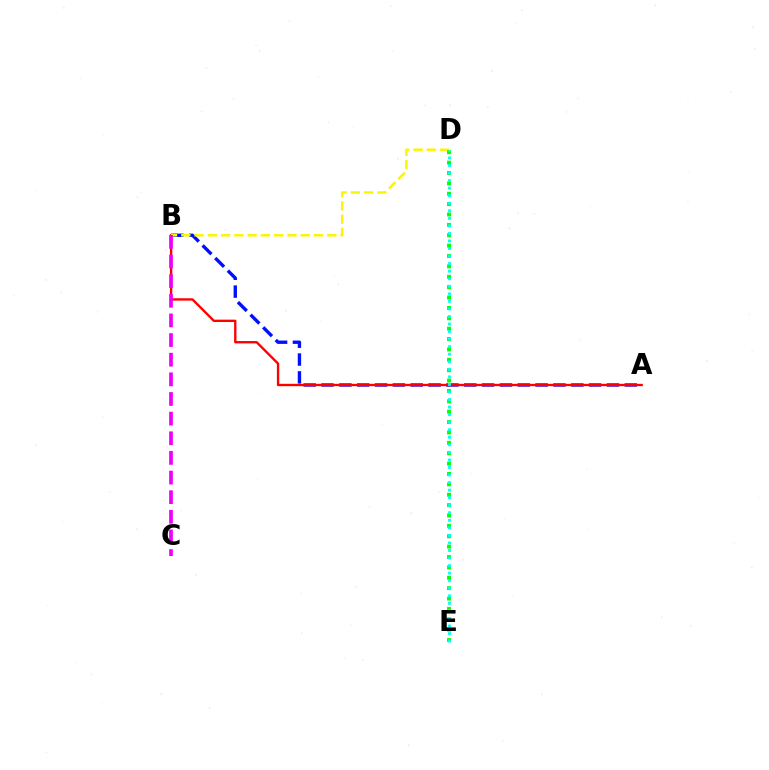{('A', 'B'): [{'color': '#0010ff', 'line_style': 'dashed', 'thickness': 2.42}, {'color': '#ff0000', 'line_style': 'solid', 'thickness': 1.7}], ('B', 'D'): [{'color': '#fcf500', 'line_style': 'dashed', 'thickness': 1.8}], ('B', 'C'): [{'color': '#ee00ff', 'line_style': 'dashed', 'thickness': 2.67}], ('D', 'E'): [{'color': '#08ff00', 'line_style': 'dotted', 'thickness': 2.82}, {'color': '#00fff6', 'line_style': 'dotted', 'thickness': 2.05}]}